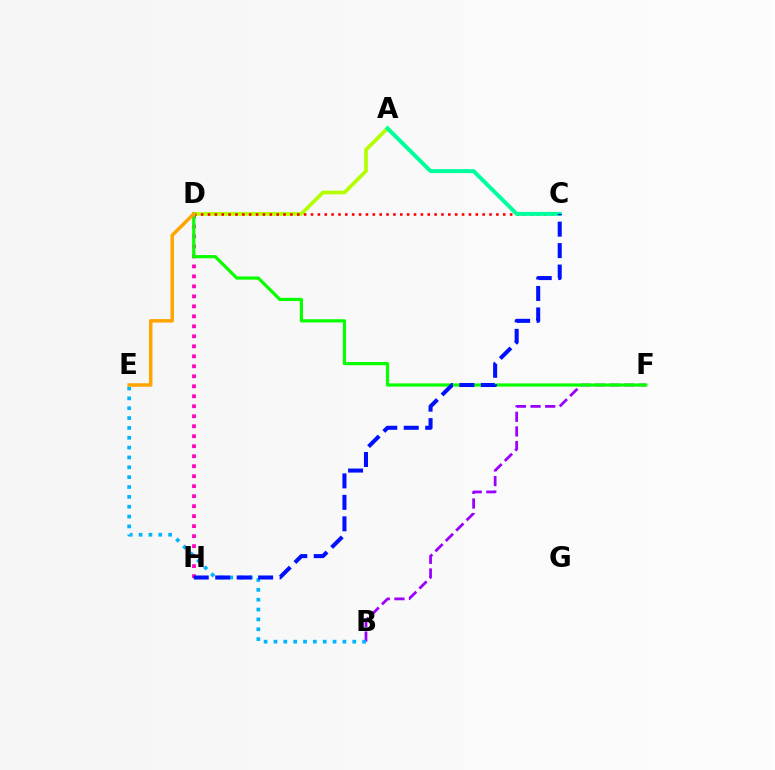{('A', 'D'): [{'color': '#b3ff00', 'line_style': 'solid', 'thickness': 2.65}], ('B', 'F'): [{'color': '#9b00ff', 'line_style': 'dashed', 'thickness': 1.99}], ('C', 'D'): [{'color': '#ff0000', 'line_style': 'dotted', 'thickness': 1.87}], ('B', 'E'): [{'color': '#00b5ff', 'line_style': 'dotted', 'thickness': 2.68}], ('D', 'H'): [{'color': '#ff00bd', 'line_style': 'dotted', 'thickness': 2.71}], ('D', 'F'): [{'color': '#08ff00', 'line_style': 'solid', 'thickness': 2.3}], ('D', 'E'): [{'color': '#ffa500', 'line_style': 'solid', 'thickness': 2.51}], ('A', 'C'): [{'color': '#00ff9d', 'line_style': 'solid', 'thickness': 2.87}], ('C', 'H'): [{'color': '#0010ff', 'line_style': 'dashed', 'thickness': 2.92}]}